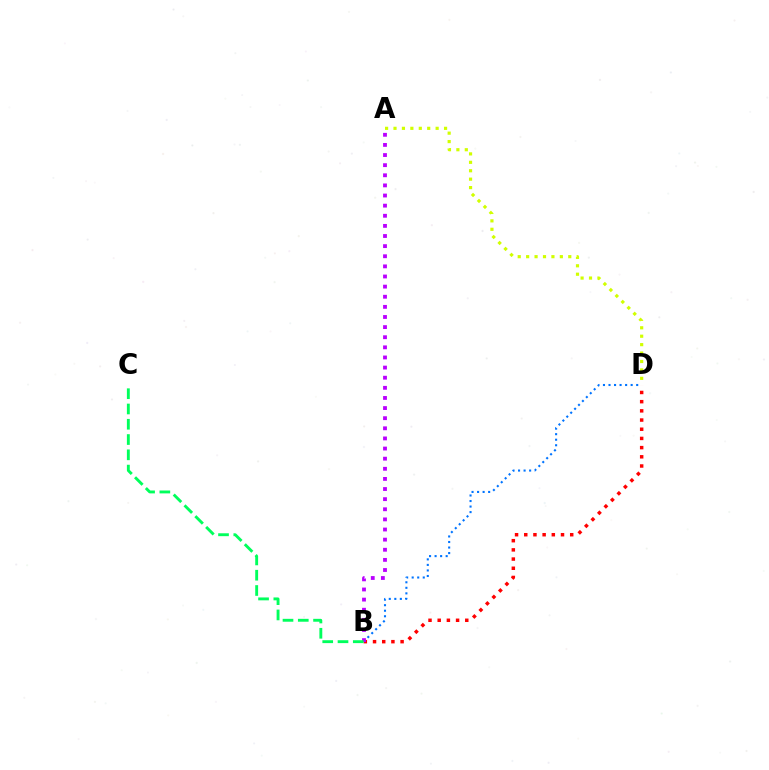{('B', 'D'): [{'color': '#ff0000', 'line_style': 'dotted', 'thickness': 2.5}, {'color': '#0074ff', 'line_style': 'dotted', 'thickness': 1.5}], ('A', 'B'): [{'color': '#b900ff', 'line_style': 'dotted', 'thickness': 2.75}], ('B', 'C'): [{'color': '#00ff5c', 'line_style': 'dashed', 'thickness': 2.08}], ('A', 'D'): [{'color': '#d1ff00', 'line_style': 'dotted', 'thickness': 2.29}]}